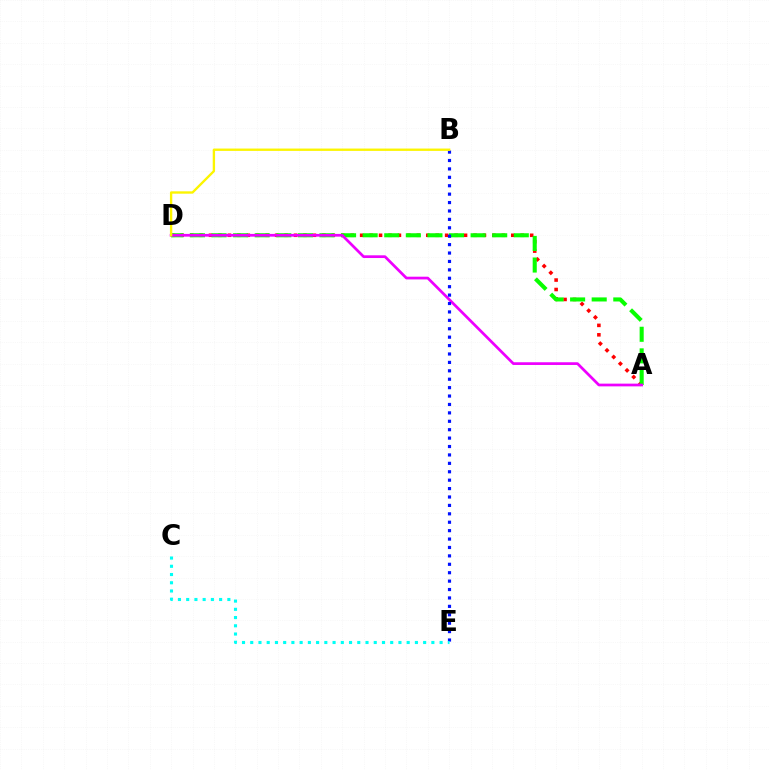{('A', 'D'): [{'color': '#ff0000', 'line_style': 'dotted', 'thickness': 2.57}, {'color': '#08ff00', 'line_style': 'dashed', 'thickness': 2.93}, {'color': '#ee00ff', 'line_style': 'solid', 'thickness': 1.96}], ('B', 'E'): [{'color': '#0010ff', 'line_style': 'dotted', 'thickness': 2.29}], ('C', 'E'): [{'color': '#00fff6', 'line_style': 'dotted', 'thickness': 2.24}], ('B', 'D'): [{'color': '#fcf500', 'line_style': 'solid', 'thickness': 1.69}]}